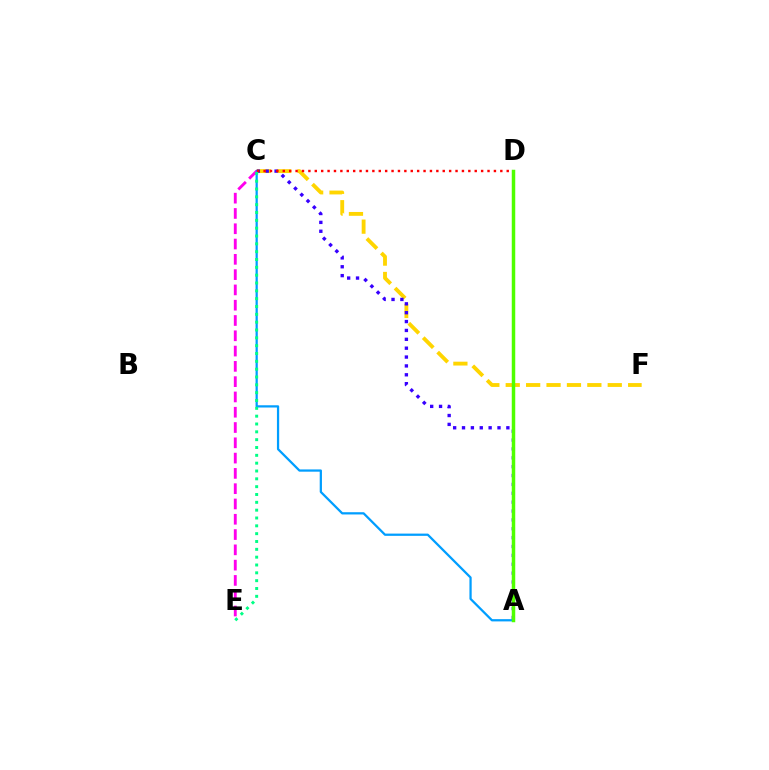{('C', 'F'): [{'color': '#ffd500', 'line_style': 'dashed', 'thickness': 2.77}], ('A', 'C'): [{'color': '#009eff', 'line_style': 'solid', 'thickness': 1.62}, {'color': '#3700ff', 'line_style': 'dotted', 'thickness': 2.41}], ('C', 'E'): [{'color': '#ff00ed', 'line_style': 'dashed', 'thickness': 2.08}, {'color': '#00ff86', 'line_style': 'dotted', 'thickness': 2.13}], ('C', 'D'): [{'color': '#ff0000', 'line_style': 'dotted', 'thickness': 1.74}], ('A', 'D'): [{'color': '#4fff00', 'line_style': 'solid', 'thickness': 2.5}]}